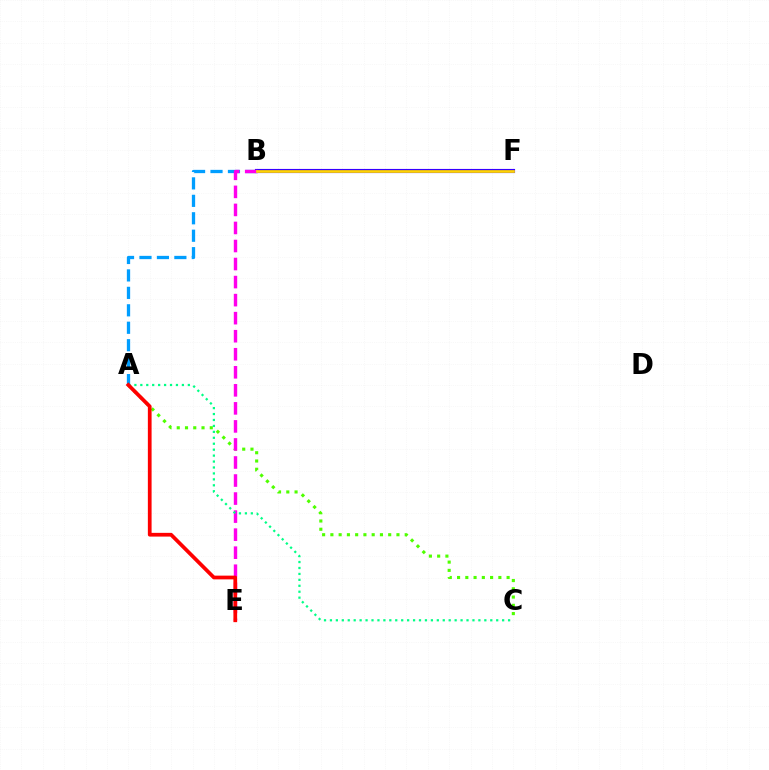{('A', 'B'): [{'color': '#009eff', 'line_style': 'dashed', 'thickness': 2.37}], ('B', 'F'): [{'color': '#3700ff', 'line_style': 'solid', 'thickness': 2.98}, {'color': '#ffd500', 'line_style': 'solid', 'thickness': 1.96}], ('A', 'C'): [{'color': '#4fff00', 'line_style': 'dotted', 'thickness': 2.24}, {'color': '#00ff86', 'line_style': 'dotted', 'thickness': 1.61}], ('B', 'E'): [{'color': '#ff00ed', 'line_style': 'dashed', 'thickness': 2.45}], ('A', 'E'): [{'color': '#ff0000', 'line_style': 'solid', 'thickness': 2.69}]}